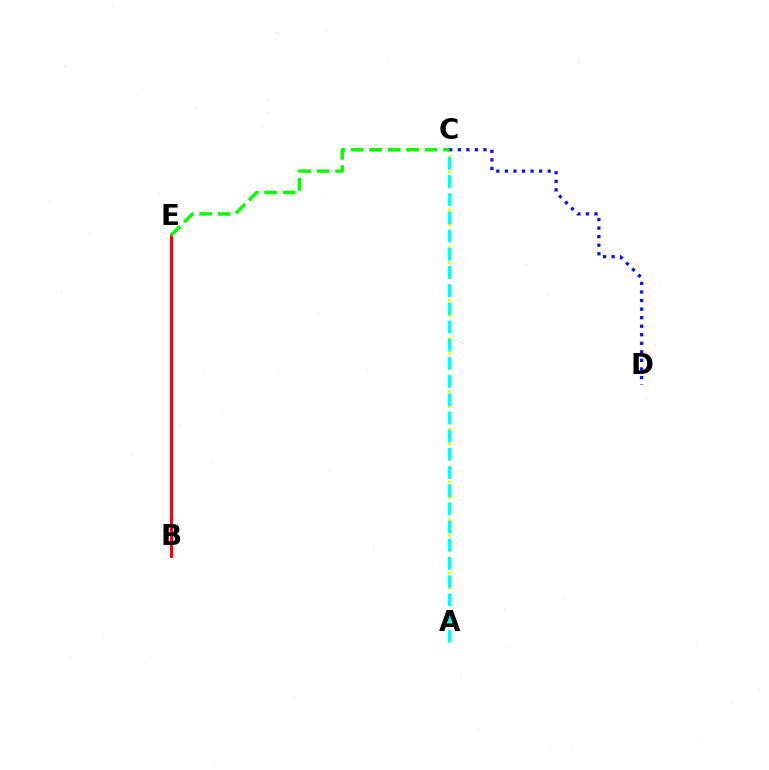{('A', 'C'): [{'color': '#fcf500', 'line_style': 'dotted', 'thickness': 2.06}, {'color': '#00fff6', 'line_style': 'dashed', 'thickness': 2.47}], ('B', 'E'): [{'color': '#ee00ff', 'line_style': 'solid', 'thickness': 1.8}, {'color': '#ff0000', 'line_style': 'solid', 'thickness': 2.05}], ('C', 'D'): [{'color': '#0010ff', 'line_style': 'dotted', 'thickness': 2.33}], ('C', 'E'): [{'color': '#08ff00', 'line_style': 'dashed', 'thickness': 2.51}]}